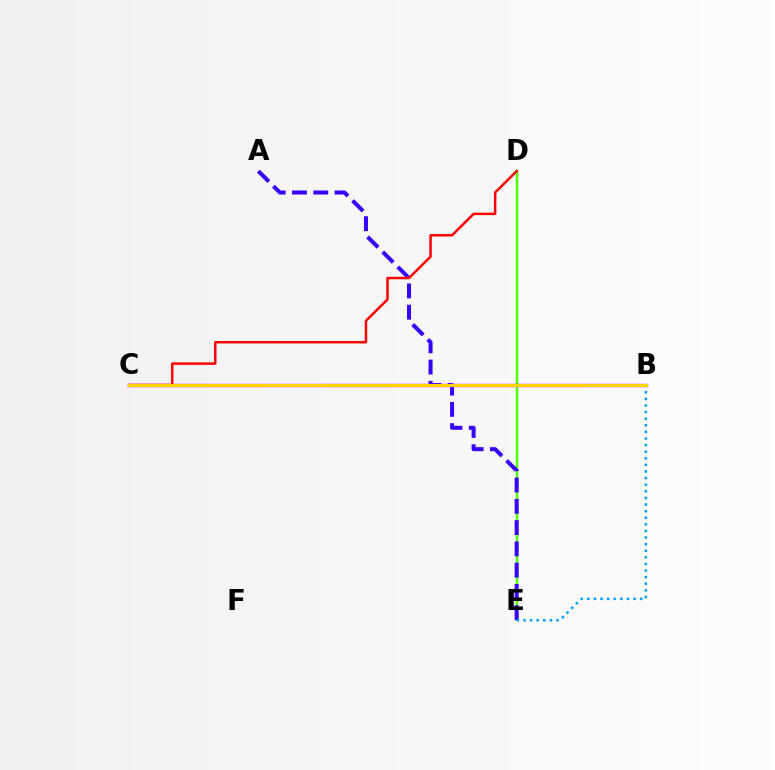{('D', 'E'): [{'color': '#4fff00', 'line_style': 'solid', 'thickness': 1.76}], ('A', 'E'): [{'color': '#3700ff', 'line_style': 'dashed', 'thickness': 2.89}], ('B', 'E'): [{'color': '#009eff', 'line_style': 'dotted', 'thickness': 1.79}], ('B', 'C'): [{'color': '#ff00ed', 'line_style': 'solid', 'thickness': 2.45}, {'color': '#00ff86', 'line_style': 'dotted', 'thickness': 2.05}, {'color': '#ffd500', 'line_style': 'solid', 'thickness': 2.17}], ('C', 'D'): [{'color': '#ff0000', 'line_style': 'solid', 'thickness': 1.77}]}